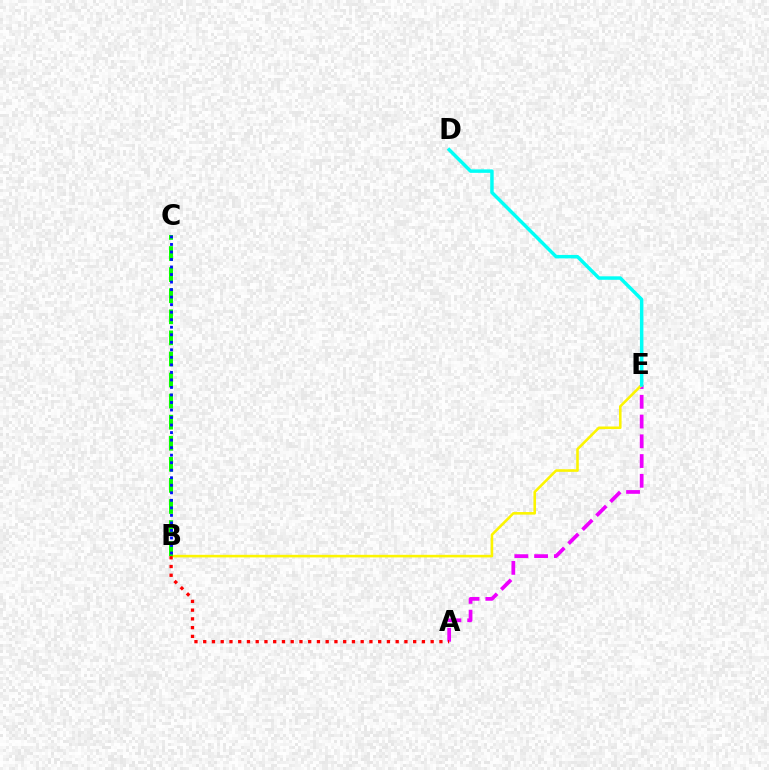{('A', 'E'): [{'color': '#ee00ff', 'line_style': 'dashed', 'thickness': 2.68}], ('B', 'E'): [{'color': '#fcf500', 'line_style': 'solid', 'thickness': 1.86}], ('D', 'E'): [{'color': '#00fff6', 'line_style': 'solid', 'thickness': 2.5}], ('B', 'C'): [{'color': '#08ff00', 'line_style': 'dashed', 'thickness': 2.86}, {'color': '#0010ff', 'line_style': 'dotted', 'thickness': 2.04}], ('A', 'B'): [{'color': '#ff0000', 'line_style': 'dotted', 'thickness': 2.38}]}